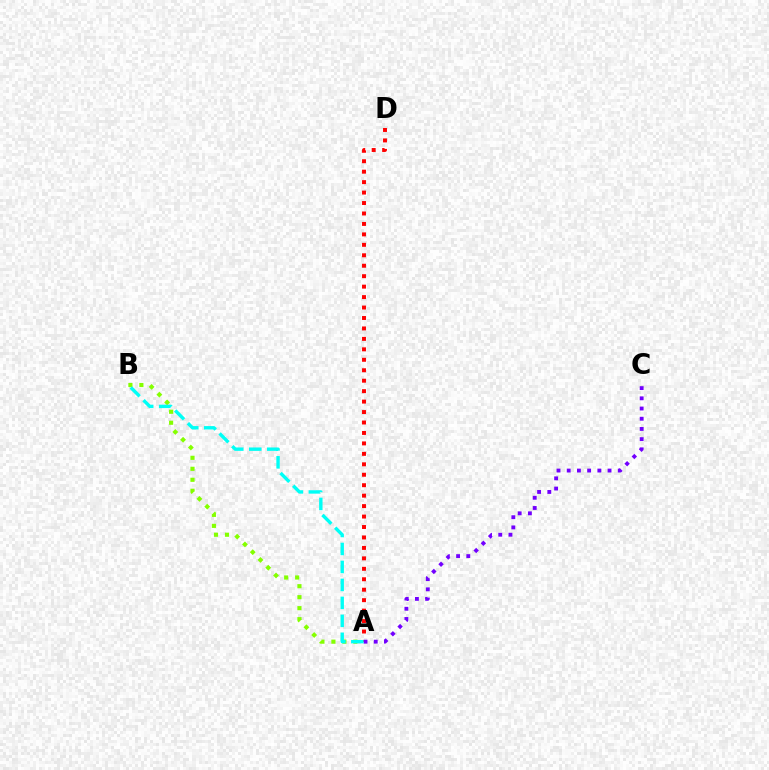{('A', 'B'): [{'color': '#84ff00', 'line_style': 'dotted', 'thickness': 2.98}, {'color': '#00fff6', 'line_style': 'dashed', 'thickness': 2.44}], ('A', 'D'): [{'color': '#ff0000', 'line_style': 'dotted', 'thickness': 2.84}], ('A', 'C'): [{'color': '#7200ff', 'line_style': 'dotted', 'thickness': 2.77}]}